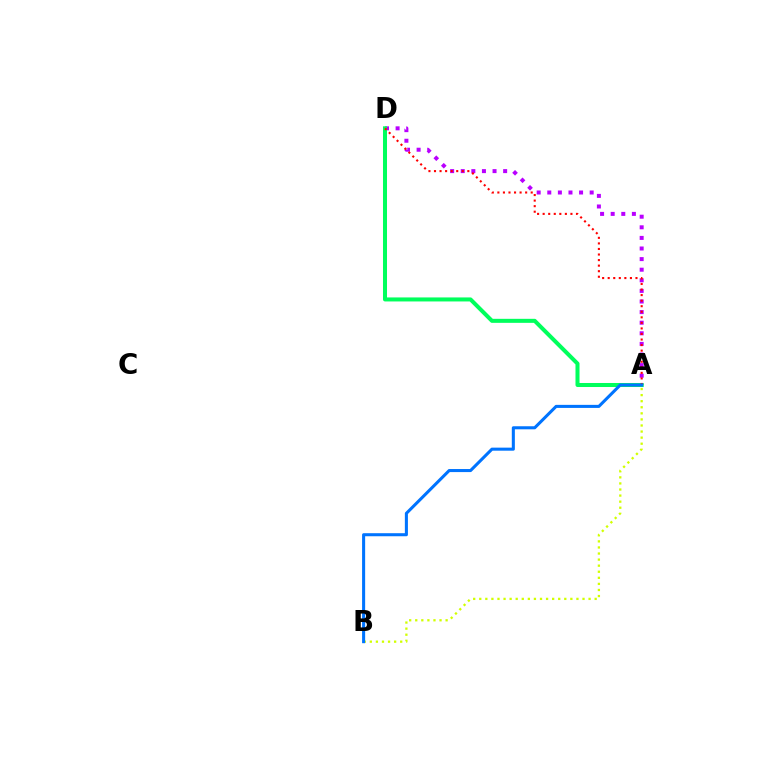{('A', 'D'): [{'color': '#b900ff', 'line_style': 'dotted', 'thickness': 2.88}, {'color': '#00ff5c', 'line_style': 'solid', 'thickness': 2.89}, {'color': '#ff0000', 'line_style': 'dotted', 'thickness': 1.51}], ('A', 'B'): [{'color': '#d1ff00', 'line_style': 'dotted', 'thickness': 1.65}, {'color': '#0074ff', 'line_style': 'solid', 'thickness': 2.2}]}